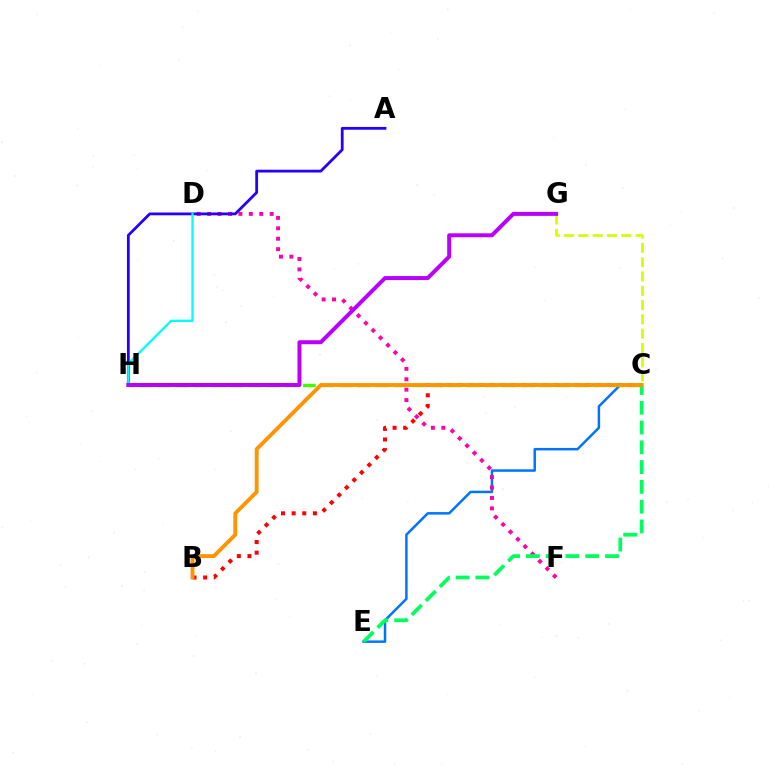{('B', 'C'): [{'color': '#ff0000', 'line_style': 'dotted', 'thickness': 2.89}, {'color': '#ff9400', 'line_style': 'solid', 'thickness': 2.78}], ('C', 'E'): [{'color': '#0074ff', 'line_style': 'solid', 'thickness': 1.79}, {'color': '#00ff5c', 'line_style': 'dashed', 'thickness': 2.69}], ('C', 'H'): [{'color': '#3dff00', 'line_style': 'dashed', 'thickness': 2.47}], ('D', 'F'): [{'color': '#ff00ac', 'line_style': 'dotted', 'thickness': 2.83}], ('A', 'H'): [{'color': '#2500ff', 'line_style': 'solid', 'thickness': 2.0}], ('D', 'H'): [{'color': '#00fff6', 'line_style': 'solid', 'thickness': 1.69}], ('C', 'G'): [{'color': '#d1ff00', 'line_style': 'dashed', 'thickness': 1.94}], ('G', 'H'): [{'color': '#b900ff', 'line_style': 'solid', 'thickness': 2.86}]}